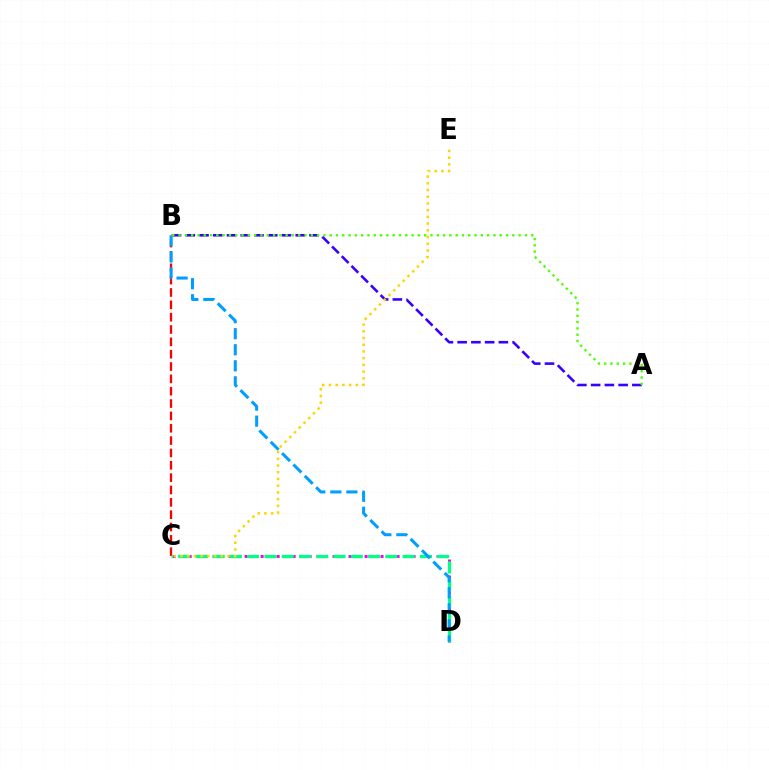{('B', 'C'): [{'color': '#ff0000', 'line_style': 'dashed', 'thickness': 1.68}], ('A', 'B'): [{'color': '#3700ff', 'line_style': 'dashed', 'thickness': 1.87}, {'color': '#4fff00', 'line_style': 'dotted', 'thickness': 1.71}], ('C', 'D'): [{'color': '#ff00ed', 'line_style': 'dotted', 'thickness': 2.17}, {'color': '#00ff86', 'line_style': 'dashed', 'thickness': 2.35}], ('B', 'D'): [{'color': '#009eff', 'line_style': 'dashed', 'thickness': 2.18}], ('C', 'E'): [{'color': '#ffd500', 'line_style': 'dotted', 'thickness': 1.82}]}